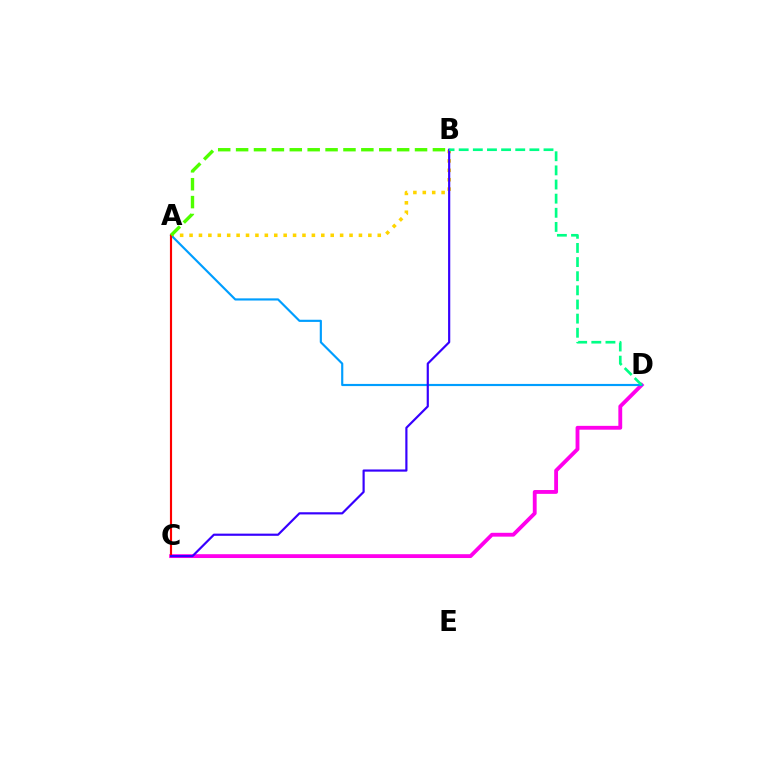{('C', 'D'): [{'color': '#ff00ed', 'line_style': 'solid', 'thickness': 2.77}], ('A', 'B'): [{'color': '#ffd500', 'line_style': 'dotted', 'thickness': 2.56}, {'color': '#4fff00', 'line_style': 'dashed', 'thickness': 2.43}], ('A', 'D'): [{'color': '#009eff', 'line_style': 'solid', 'thickness': 1.56}], ('A', 'C'): [{'color': '#ff0000', 'line_style': 'solid', 'thickness': 1.55}], ('B', 'C'): [{'color': '#3700ff', 'line_style': 'solid', 'thickness': 1.57}], ('B', 'D'): [{'color': '#00ff86', 'line_style': 'dashed', 'thickness': 1.92}]}